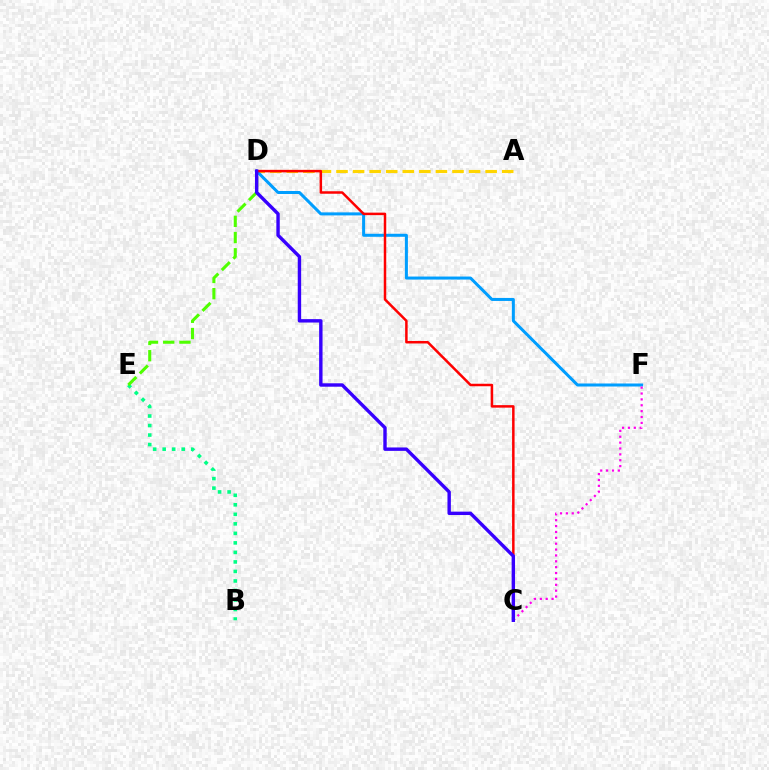{('A', 'D'): [{'color': '#ffd500', 'line_style': 'dashed', 'thickness': 2.25}], ('D', 'F'): [{'color': '#009eff', 'line_style': 'solid', 'thickness': 2.17}], ('C', 'F'): [{'color': '#ff00ed', 'line_style': 'dotted', 'thickness': 1.6}], ('B', 'E'): [{'color': '#00ff86', 'line_style': 'dotted', 'thickness': 2.59}], ('D', 'E'): [{'color': '#4fff00', 'line_style': 'dashed', 'thickness': 2.21}], ('C', 'D'): [{'color': '#ff0000', 'line_style': 'solid', 'thickness': 1.8}, {'color': '#3700ff', 'line_style': 'solid', 'thickness': 2.45}]}